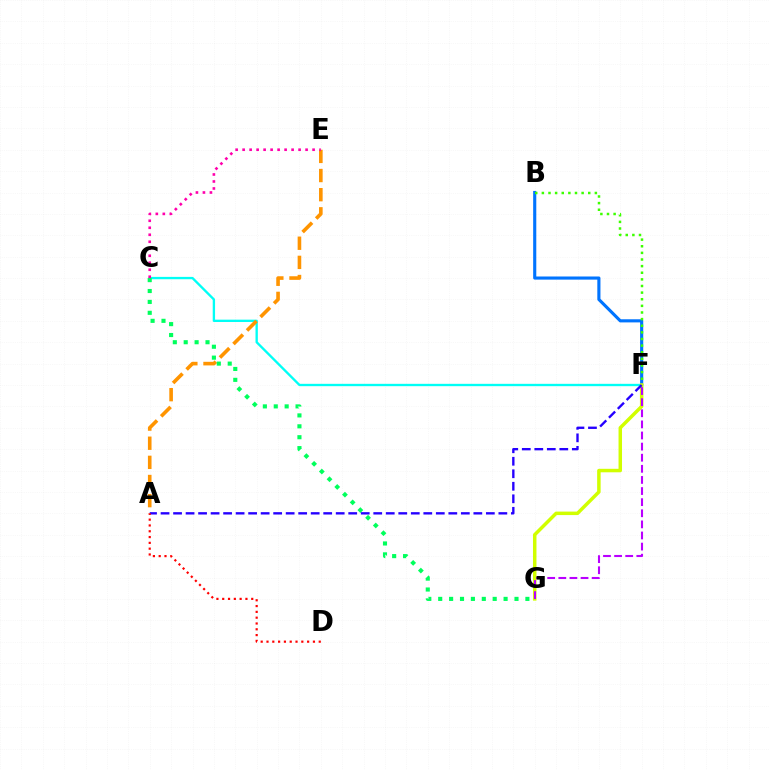{('C', 'F'): [{'color': '#00fff6', 'line_style': 'solid', 'thickness': 1.69}], ('A', 'E'): [{'color': '#ff9400', 'line_style': 'dashed', 'thickness': 2.6}], ('B', 'F'): [{'color': '#0074ff', 'line_style': 'solid', 'thickness': 2.25}, {'color': '#3dff00', 'line_style': 'dotted', 'thickness': 1.8}], ('C', 'G'): [{'color': '#00ff5c', 'line_style': 'dotted', 'thickness': 2.96}], ('F', 'G'): [{'color': '#d1ff00', 'line_style': 'solid', 'thickness': 2.51}, {'color': '#b900ff', 'line_style': 'dashed', 'thickness': 1.51}], ('A', 'F'): [{'color': '#2500ff', 'line_style': 'dashed', 'thickness': 1.7}], ('A', 'D'): [{'color': '#ff0000', 'line_style': 'dotted', 'thickness': 1.58}], ('C', 'E'): [{'color': '#ff00ac', 'line_style': 'dotted', 'thickness': 1.9}]}